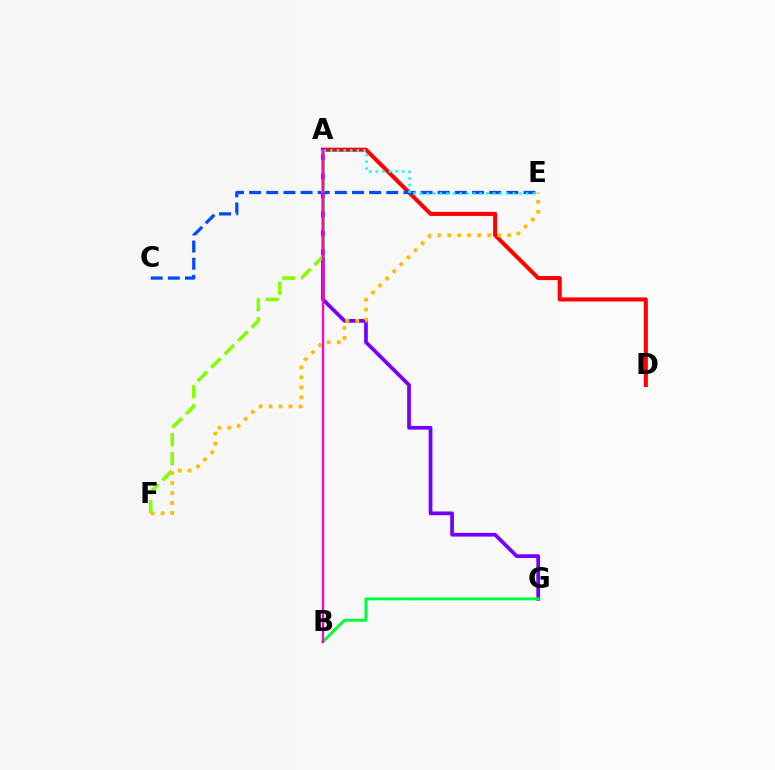{('A', 'D'): [{'color': '#ff0000', 'line_style': 'solid', 'thickness': 2.91}], ('A', 'G'): [{'color': '#7200ff', 'line_style': 'solid', 'thickness': 2.67}], ('C', 'E'): [{'color': '#004bff', 'line_style': 'dashed', 'thickness': 2.33}], ('A', 'F'): [{'color': '#84ff00', 'line_style': 'dashed', 'thickness': 2.58}], ('E', 'F'): [{'color': '#ffbd00', 'line_style': 'dotted', 'thickness': 2.71}], ('A', 'E'): [{'color': '#00fff6', 'line_style': 'dotted', 'thickness': 1.8}], ('B', 'G'): [{'color': '#00ff39', 'line_style': 'solid', 'thickness': 2.1}], ('A', 'B'): [{'color': '#ff00cf', 'line_style': 'solid', 'thickness': 1.66}]}